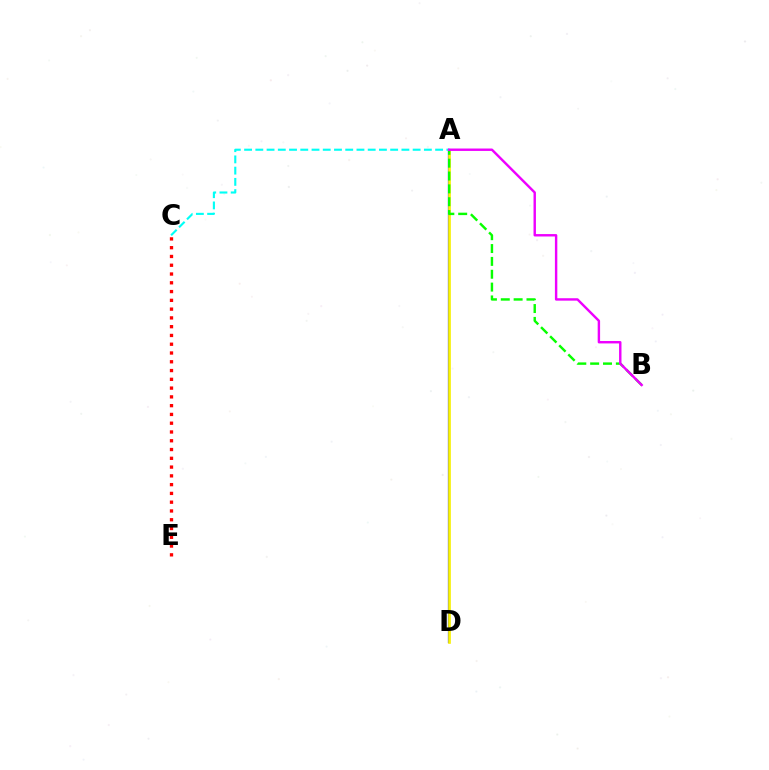{('A', 'D'): [{'color': '#0010ff', 'line_style': 'solid', 'thickness': 1.59}, {'color': '#fcf500', 'line_style': 'solid', 'thickness': 1.91}], ('A', 'B'): [{'color': '#08ff00', 'line_style': 'dashed', 'thickness': 1.75}, {'color': '#ee00ff', 'line_style': 'solid', 'thickness': 1.74}], ('C', 'E'): [{'color': '#ff0000', 'line_style': 'dotted', 'thickness': 2.38}], ('A', 'C'): [{'color': '#00fff6', 'line_style': 'dashed', 'thickness': 1.53}]}